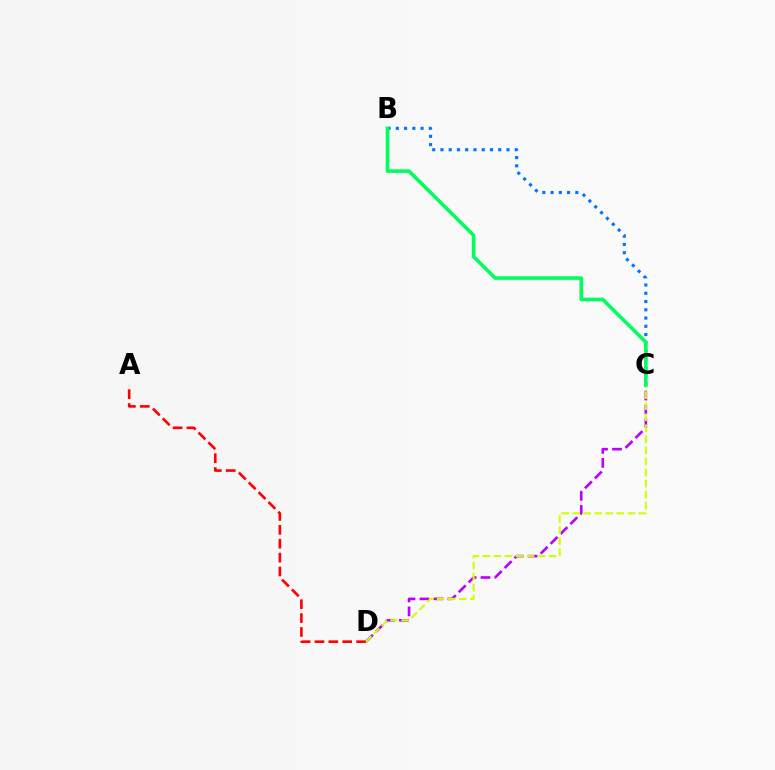{('C', 'D'): [{'color': '#b900ff', 'line_style': 'dashed', 'thickness': 1.9}, {'color': '#d1ff00', 'line_style': 'dashed', 'thickness': 1.5}], ('B', 'C'): [{'color': '#0074ff', 'line_style': 'dotted', 'thickness': 2.24}, {'color': '#00ff5c', 'line_style': 'solid', 'thickness': 2.59}], ('A', 'D'): [{'color': '#ff0000', 'line_style': 'dashed', 'thickness': 1.89}]}